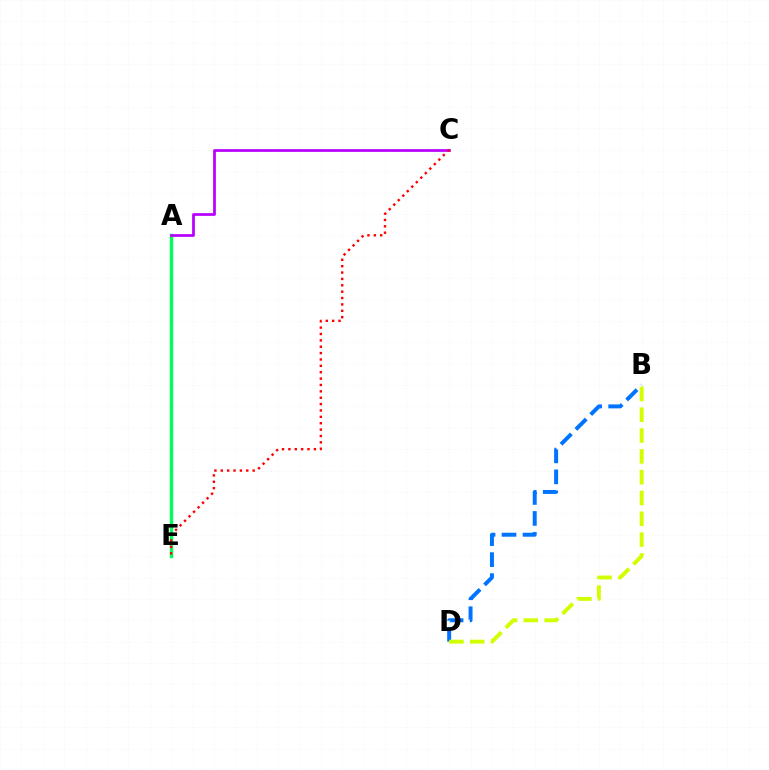{('B', 'D'): [{'color': '#0074ff', 'line_style': 'dashed', 'thickness': 2.85}, {'color': '#d1ff00', 'line_style': 'dashed', 'thickness': 2.83}], ('A', 'E'): [{'color': '#00ff5c', 'line_style': 'solid', 'thickness': 2.45}], ('A', 'C'): [{'color': '#b900ff', 'line_style': 'solid', 'thickness': 1.97}], ('C', 'E'): [{'color': '#ff0000', 'line_style': 'dotted', 'thickness': 1.73}]}